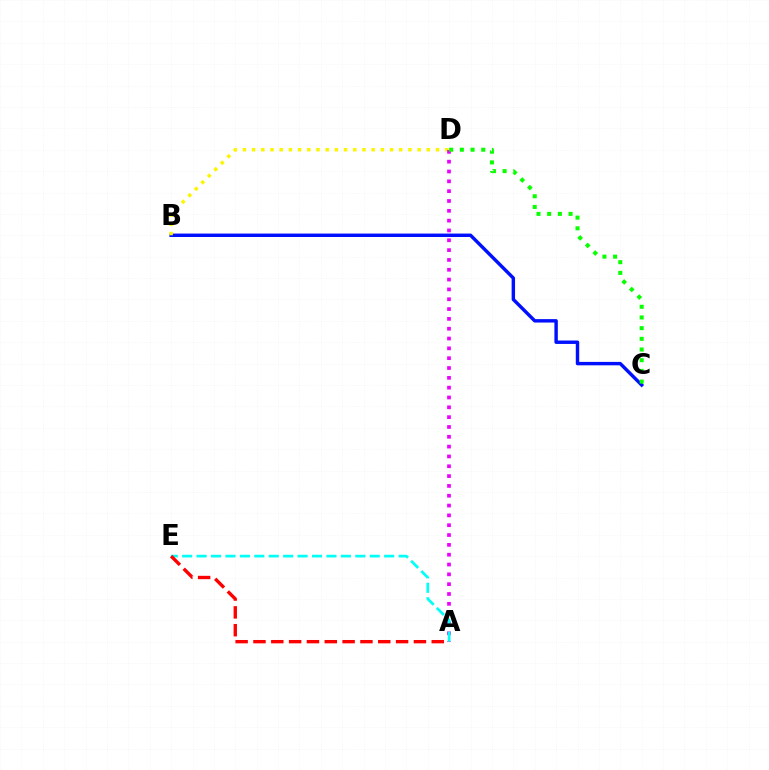{('B', 'C'): [{'color': '#0010ff', 'line_style': 'solid', 'thickness': 2.46}], ('B', 'D'): [{'color': '#fcf500', 'line_style': 'dotted', 'thickness': 2.5}], ('A', 'D'): [{'color': '#ee00ff', 'line_style': 'dotted', 'thickness': 2.67}], ('A', 'E'): [{'color': '#00fff6', 'line_style': 'dashed', 'thickness': 1.96}, {'color': '#ff0000', 'line_style': 'dashed', 'thickness': 2.42}], ('C', 'D'): [{'color': '#08ff00', 'line_style': 'dotted', 'thickness': 2.9}]}